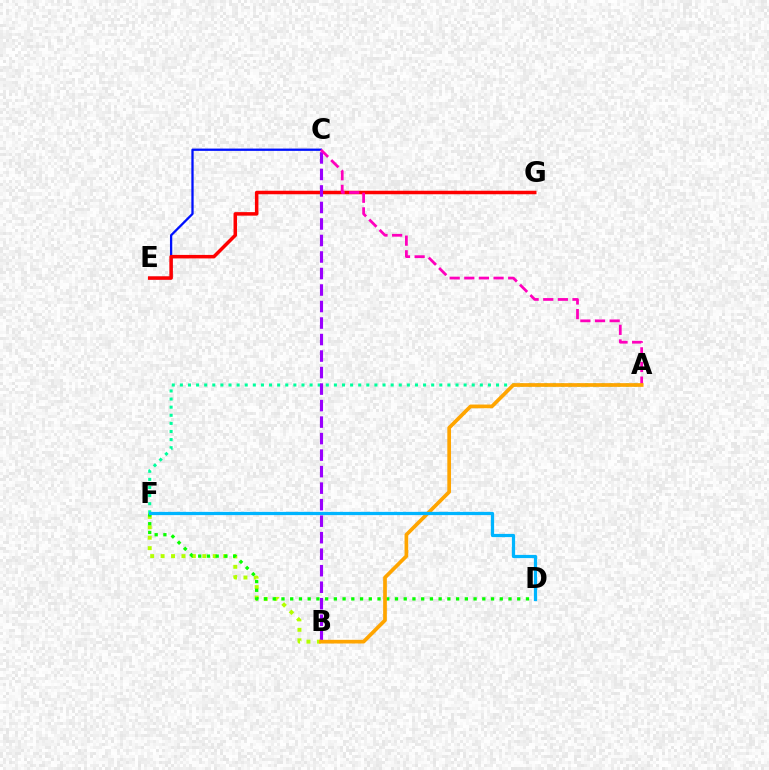{('A', 'F'): [{'color': '#00ff9d', 'line_style': 'dotted', 'thickness': 2.2}], ('C', 'E'): [{'color': '#0010ff', 'line_style': 'solid', 'thickness': 1.65}], ('E', 'G'): [{'color': '#ff0000', 'line_style': 'solid', 'thickness': 2.53}], ('B', 'C'): [{'color': '#9b00ff', 'line_style': 'dashed', 'thickness': 2.24}], ('B', 'F'): [{'color': '#b3ff00', 'line_style': 'dotted', 'thickness': 2.83}], ('A', 'C'): [{'color': '#ff00bd', 'line_style': 'dashed', 'thickness': 1.99}], ('D', 'F'): [{'color': '#08ff00', 'line_style': 'dotted', 'thickness': 2.37}, {'color': '#00b5ff', 'line_style': 'solid', 'thickness': 2.32}], ('A', 'B'): [{'color': '#ffa500', 'line_style': 'solid', 'thickness': 2.66}]}